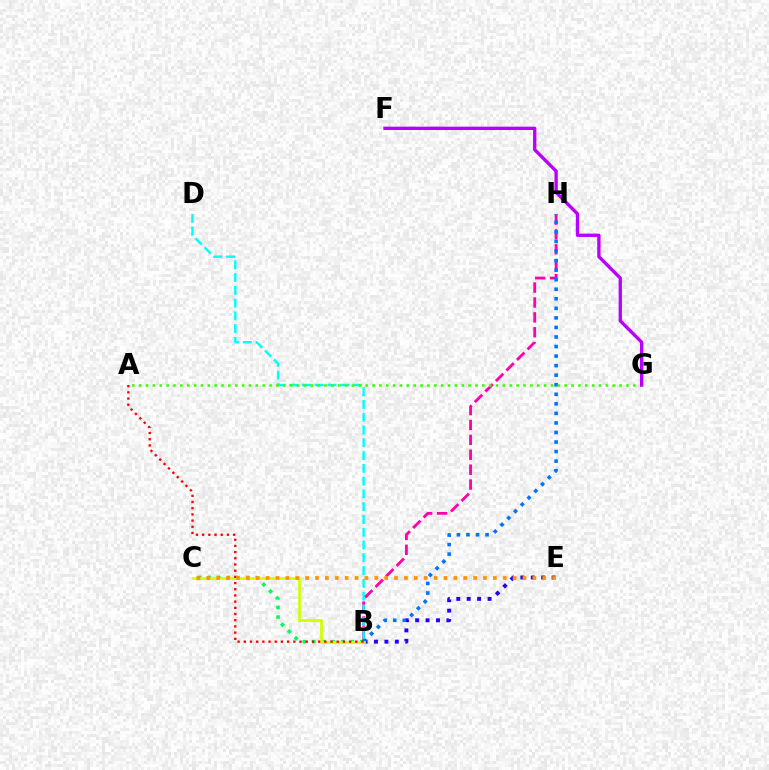{('B', 'H'): [{'color': '#ff00ac', 'line_style': 'dashed', 'thickness': 2.03}, {'color': '#0074ff', 'line_style': 'dotted', 'thickness': 2.59}], ('B', 'C'): [{'color': '#00ff5c', 'line_style': 'dotted', 'thickness': 2.6}, {'color': '#d1ff00', 'line_style': 'solid', 'thickness': 1.97}], ('B', 'E'): [{'color': '#2500ff', 'line_style': 'dotted', 'thickness': 2.83}], ('B', 'D'): [{'color': '#00fff6', 'line_style': 'dashed', 'thickness': 1.74}], ('A', 'G'): [{'color': '#3dff00', 'line_style': 'dotted', 'thickness': 1.86}], ('A', 'B'): [{'color': '#ff0000', 'line_style': 'dotted', 'thickness': 1.68}], ('F', 'G'): [{'color': '#b900ff', 'line_style': 'solid', 'thickness': 2.4}], ('C', 'E'): [{'color': '#ff9400', 'line_style': 'dotted', 'thickness': 2.68}]}